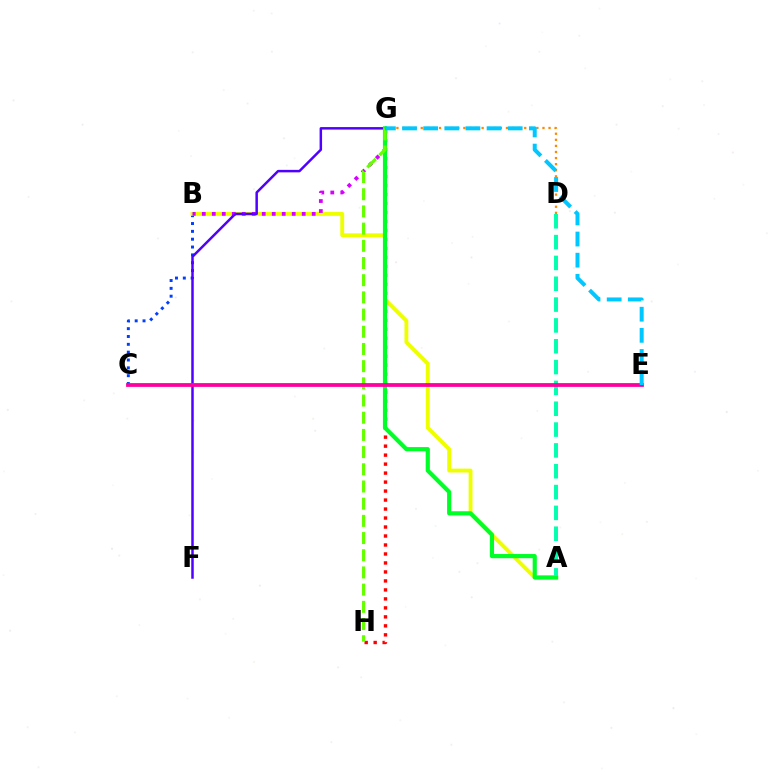{('B', 'C'): [{'color': '#003fff', 'line_style': 'dotted', 'thickness': 2.13}], ('D', 'G'): [{'color': '#ff8800', 'line_style': 'dotted', 'thickness': 1.65}], ('G', 'H'): [{'color': '#ff0000', 'line_style': 'dotted', 'thickness': 2.44}, {'color': '#66ff00', 'line_style': 'dashed', 'thickness': 2.34}], ('A', 'D'): [{'color': '#00ffaf', 'line_style': 'dashed', 'thickness': 2.83}], ('A', 'B'): [{'color': '#eeff00', 'line_style': 'solid', 'thickness': 2.79}], ('B', 'G'): [{'color': '#d600ff', 'line_style': 'dotted', 'thickness': 2.72}], ('F', 'G'): [{'color': '#4f00ff', 'line_style': 'solid', 'thickness': 1.79}], ('A', 'G'): [{'color': '#00ff27', 'line_style': 'solid', 'thickness': 3.0}], ('C', 'E'): [{'color': '#ff00a0', 'line_style': 'solid', 'thickness': 2.73}], ('E', 'G'): [{'color': '#00c7ff', 'line_style': 'dashed', 'thickness': 2.87}]}